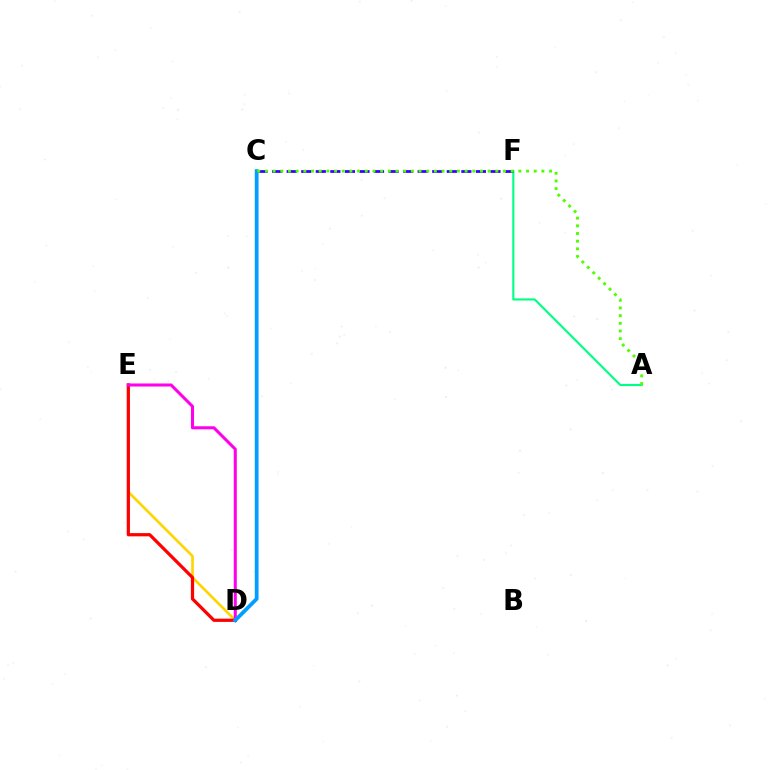{('A', 'F'): [{'color': '#00ff86', 'line_style': 'solid', 'thickness': 1.54}], ('D', 'E'): [{'color': '#ffd500', 'line_style': 'solid', 'thickness': 1.92}, {'color': '#ff0000', 'line_style': 'solid', 'thickness': 2.33}, {'color': '#ff00ed', 'line_style': 'solid', 'thickness': 2.2}], ('C', 'F'): [{'color': '#3700ff', 'line_style': 'dashed', 'thickness': 1.98}], ('C', 'D'): [{'color': '#009eff', 'line_style': 'solid', 'thickness': 2.72}], ('A', 'C'): [{'color': '#4fff00', 'line_style': 'dotted', 'thickness': 2.09}]}